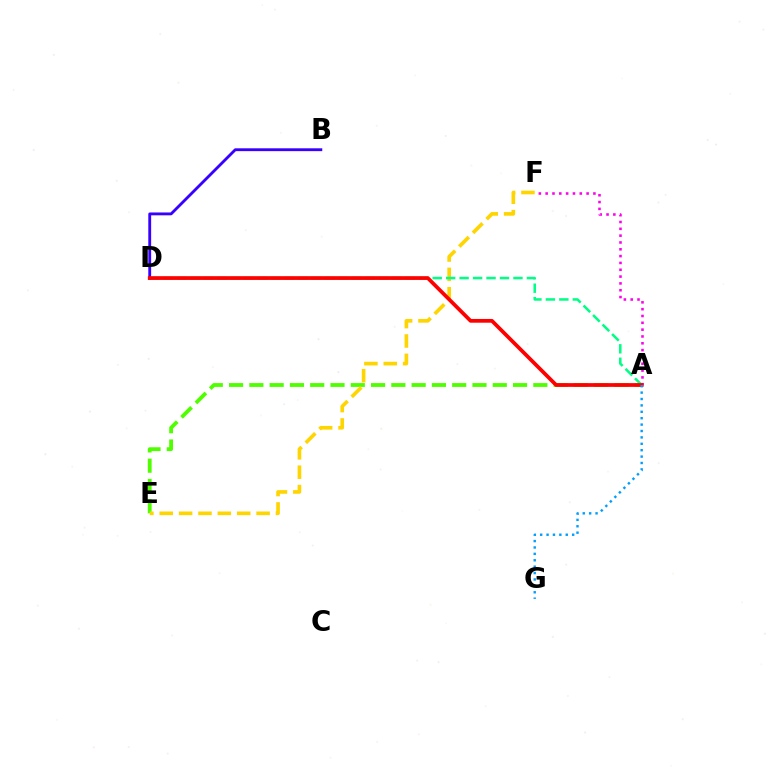{('A', 'E'): [{'color': '#4fff00', 'line_style': 'dashed', 'thickness': 2.76}], ('E', 'F'): [{'color': '#ffd500', 'line_style': 'dashed', 'thickness': 2.63}], ('B', 'D'): [{'color': '#3700ff', 'line_style': 'solid', 'thickness': 2.05}], ('A', 'F'): [{'color': '#ff00ed', 'line_style': 'dotted', 'thickness': 1.85}], ('A', 'D'): [{'color': '#00ff86', 'line_style': 'dashed', 'thickness': 1.83}, {'color': '#ff0000', 'line_style': 'solid', 'thickness': 2.69}], ('A', 'G'): [{'color': '#009eff', 'line_style': 'dotted', 'thickness': 1.74}]}